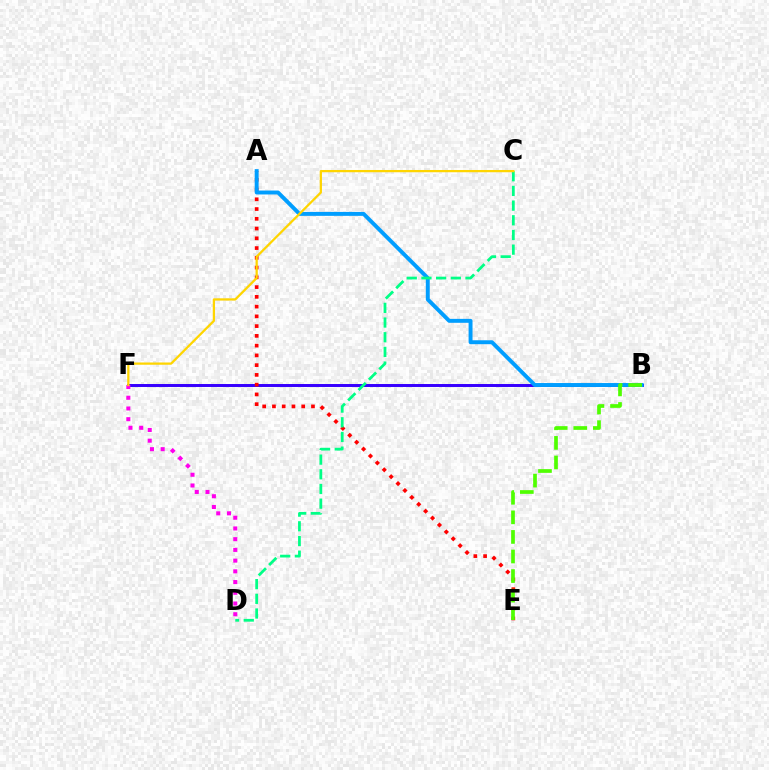{('B', 'F'): [{'color': '#3700ff', 'line_style': 'solid', 'thickness': 2.14}], ('A', 'E'): [{'color': '#ff0000', 'line_style': 'dotted', 'thickness': 2.65}], ('A', 'B'): [{'color': '#009eff', 'line_style': 'solid', 'thickness': 2.83}], ('B', 'E'): [{'color': '#4fff00', 'line_style': 'dashed', 'thickness': 2.66}], ('D', 'F'): [{'color': '#ff00ed', 'line_style': 'dotted', 'thickness': 2.91}], ('C', 'D'): [{'color': '#00ff86', 'line_style': 'dashed', 'thickness': 1.99}], ('C', 'F'): [{'color': '#ffd500', 'line_style': 'solid', 'thickness': 1.62}]}